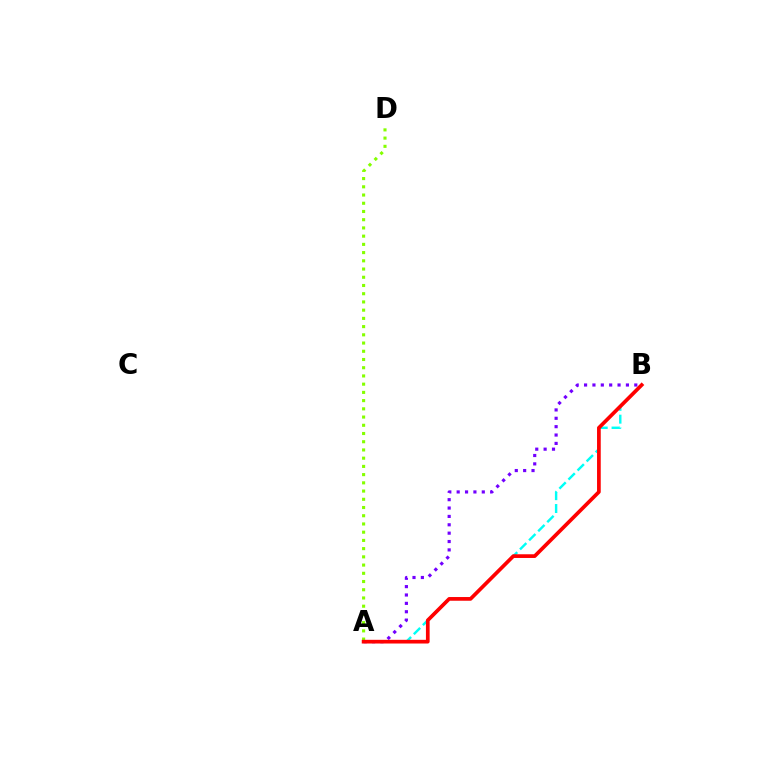{('A', 'B'): [{'color': '#00fff6', 'line_style': 'dashed', 'thickness': 1.75}, {'color': '#7200ff', 'line_style': 'dotted', 'thickness': 2.27}, {'color': '#ff0000', 'line_style': 'solid', 'thickness': 2.66}], ('A', 'D'): [{'color': '#84ff00', 'line_style': 'dotted', 'thickness': 2.23}]}